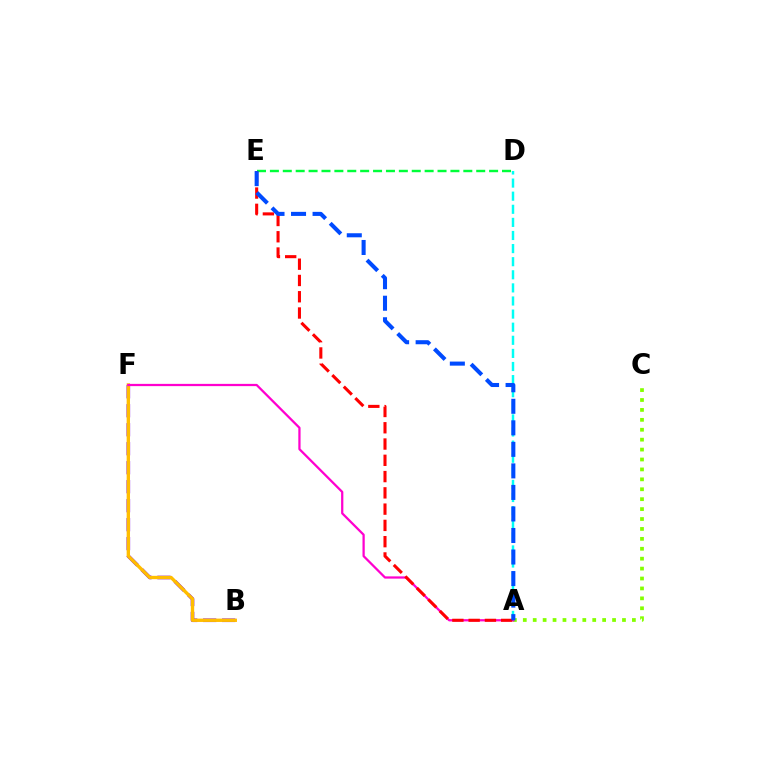{('A', 'D'): [{'color': '#00fff6', 'line_style': 'dashed', 'thickness': 1.78}], ('B', 'F'): [{'color': '#7200ff', 'line_style': 'dashed', 'thickness': 2.58}, {'color': '#ffbd00', 'line_style': 'solid', 'thickness': 2.42}], ('A', 'C'): [{'color': '#84ff00', 'line_style': 'dotted', 'thickness': 2.69}], ('D', 'E'): [{'color': '#00ff39', 'line_style': 'dashed', 'thickness': 1.75}], ('A', 'F'): [{'color': '#ff00cf', 'line_style': 'solid', 'thickness': 1.62}], ('A', 'E'): [{'color': '#ff0000', 'line_style': 'dashed', 'thickness': 2.21}, {'color': '#004bff', 'line_style': 'dashed', 'thickness': 2.93}]}